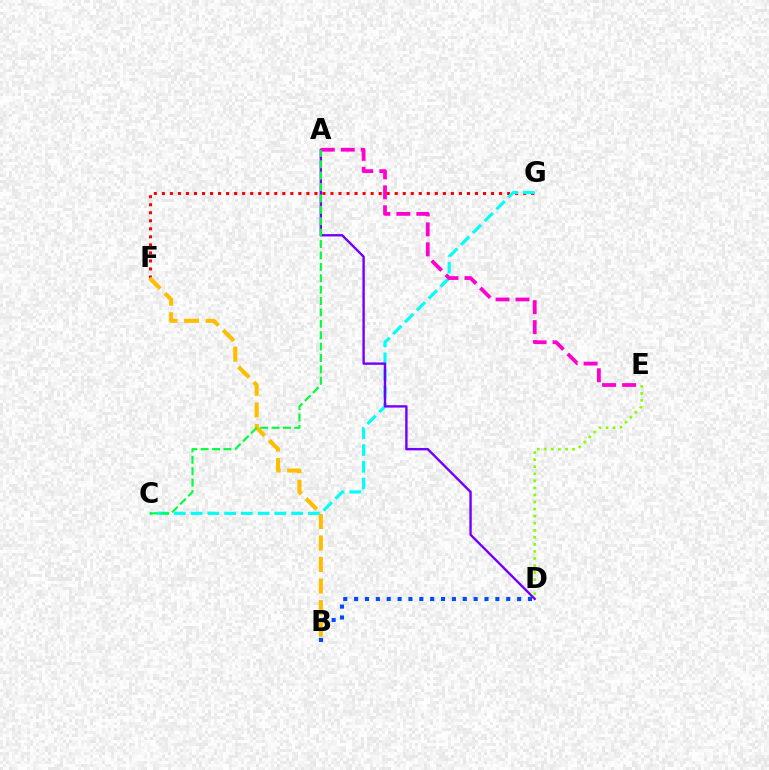{('F', 'G'): [{'color': '#ff0000', 'line_style': 'dotted', 'thickness': 2.18}], ('C', 'G'): [{'color': '#00fff6', 'line_style': 'dashed', 'thickness': 2.28}], ('A', 'D'): [{'color': '#7200ff', 'line_style': 'solid', 'thickness': 1.72}], ('B', 'D'): [{'color': '#004bff', 'line_style': 'dotted', 'thickness': 2.95}], ('D', 'E'): [{'color': '#84ff00', 'line_style': 'dotted', 'thickness': 1.92}], ('B', 'F'): [{'color': '#ffbd00', 'line_style': 'dashed', 'thickness': 2.92}], ('A', 'E'): [{'color': '#ff00cf', 'line_style': 'dashed', 'thickness': 2.71}], ('A', 'C'): [{'color': '#00ff39', 'line_style': 'dashed', 'thickness': 1.55}]}